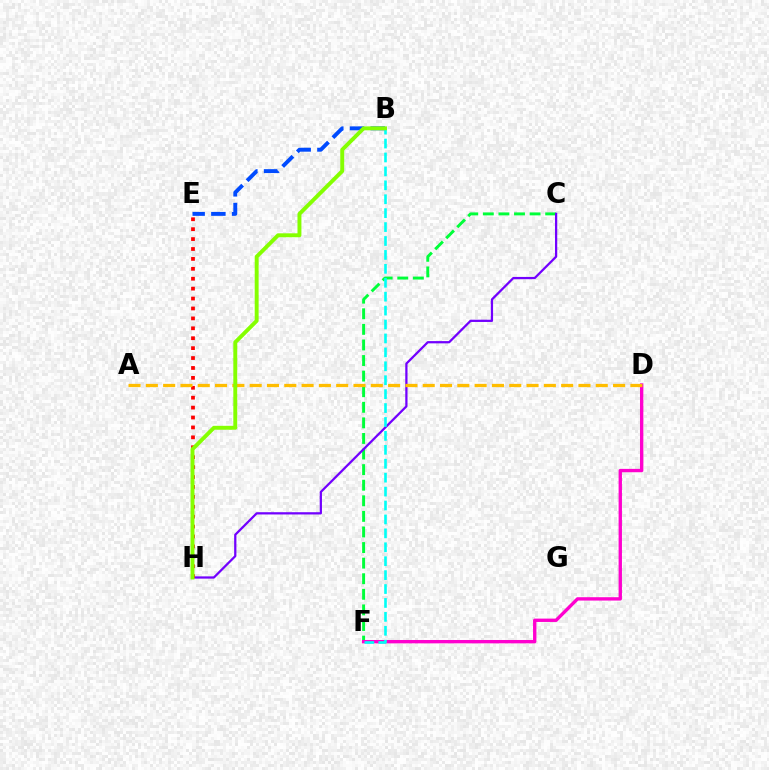{('C', 'F'): [{'color': '#00ff39', 'line_style': 'dashed', 'thickness': 2.12}], ('C', 'H'): [{'color': '#7200ff', 'line_style': 'solid', 'thickness': 1.62}], ('D', 'F'): [{'color': '#ff00cf', 'line_style': 'solid', 'thickness': 2.42}], ('E', 'H'): [{'color': '#ff0000', 'line_style': 'dotted', 'thickness': 2.69}], ('B', 'E'): [{'color': '#004bff', 'line_style': 'dashed', 'thickness': 2.82}], ('B', 'F'): [{'color': '#00fff6', 'line_style': 'dashed', 'thickness': 1.89}], ('A', 'D'): [{'color': '#ffbd00', 'line_style': 'dashed', 'thickness': 2.35}], ('B', 'H'): [{'color': '#84ff00', 'line_style': 'solid', 'thickness': 2.82}]}